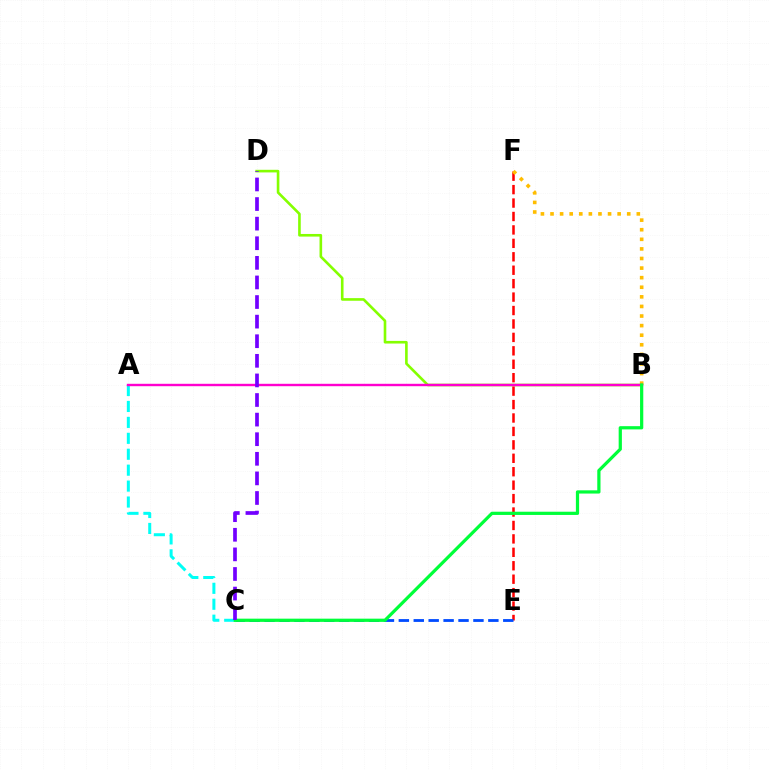{('B', 'D'): [{'color': '#84ff00', 'line_style': 'solid', 'thickness': 1.89}], ('E', 'F'): [{'color': '#ff0000', 'line_style': 'dashed', 'thickness': 1.82}], ('C', 'E'): [{'color': '#004bff', 'line_style': 'dashed', 'thickness': 2.03}], ('A', 'C'): [{'color': '#00fff6', 'line_style': 'dashed', 'thickness': 2.16}], ('B', 'F'): [{'color': '#ffbd00', 'line_style': 'dotted', 'thickness': 2.61}], ('A', 'B'): [{'color': '#ff00cf', 'line_style': 'solid', 'thickness': 1.73}], ('B', 'C'): [{'color': '#00ff39', 'line_style': 'solid', 'thickness': 2.32}], ('C', 'D'): [{'color': '#7200ff', 'line_style': 'dashed', 'thickness': 2.66}]}